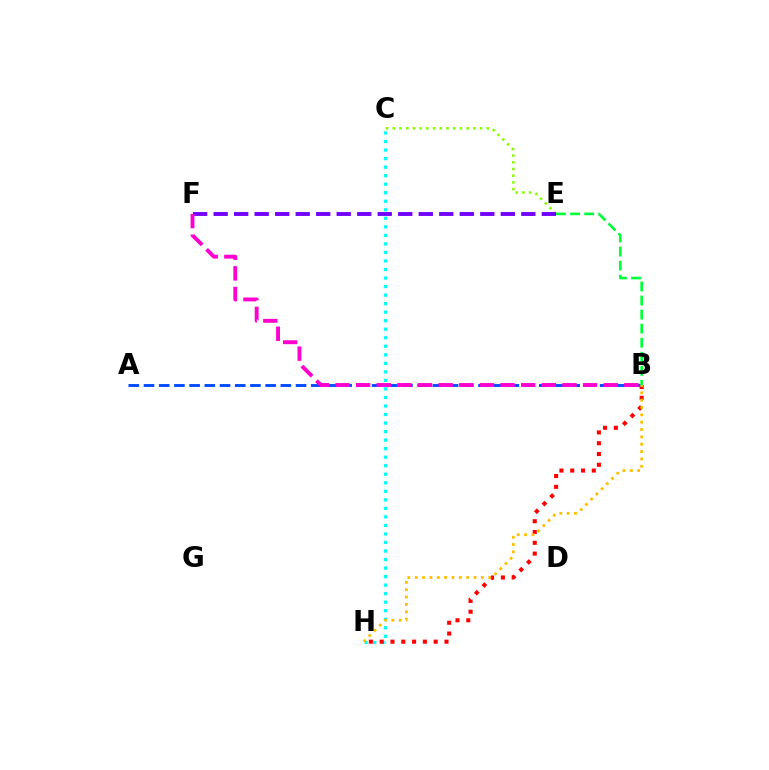{('C', 'H'): [{'color': '#00fff6', 'line_style': 'dotted', 'thickness': 2.32}], ('C', 'E'): [{'color': '#84ff00', 'line_style': 'dotted', 'thickness': 1.82}], ('B', 'H'): [{'color': '#ff0000', 'line_style': 'dotted', 'thickness': 2.94}, {'color': '#ffbd00', 'line_style': 'dotted', 'thickness': 2.0}], ('E', 'F'): [{'color': '#7200ff', 'line_style': 'dashed', 'thickness': 2.79}], ('A', 'B'): [{'color': '#004bff', 'line_style': 'dashed', 'thickness': 2.07}], ('B', 'E'): [{'color': '#00ff39', 'line_style': 'dashed', 'thickness': 1.91}], ('B', 'F'): [{'color': '#ff00cf', 'line_style': 'dashed', 'thickness': 2.8}]}